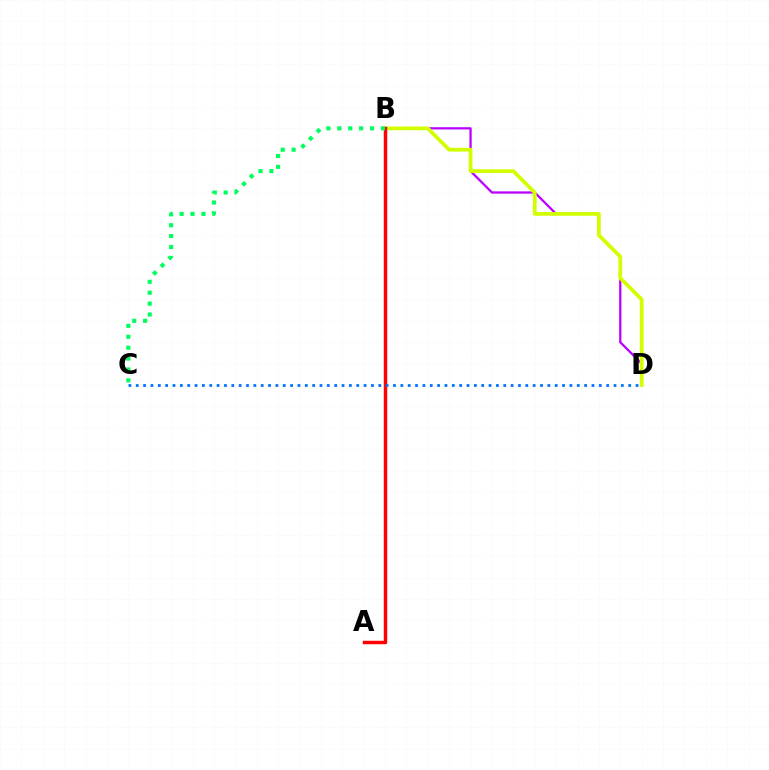{('B', 'D'): [{'color': '#b900ff', 'line_style': 'solid', 'thickness': 1.62}, {'color': '#d1ff00', 'line_style': 'solid', 'thickness': 2.69}], ('A', 'B'): [{'color': '#ff0000', 'line_style': 'solid', 'thickness': 2.48}], ('B', 'C'): [{'color': '#00ff5c', 'line_style': 'dotted', 'thickness': 2.96}], ('C', 'D'): [{'color': '#0074ff', 'line_style': 'dotted', 'thickness': 2.0}]}